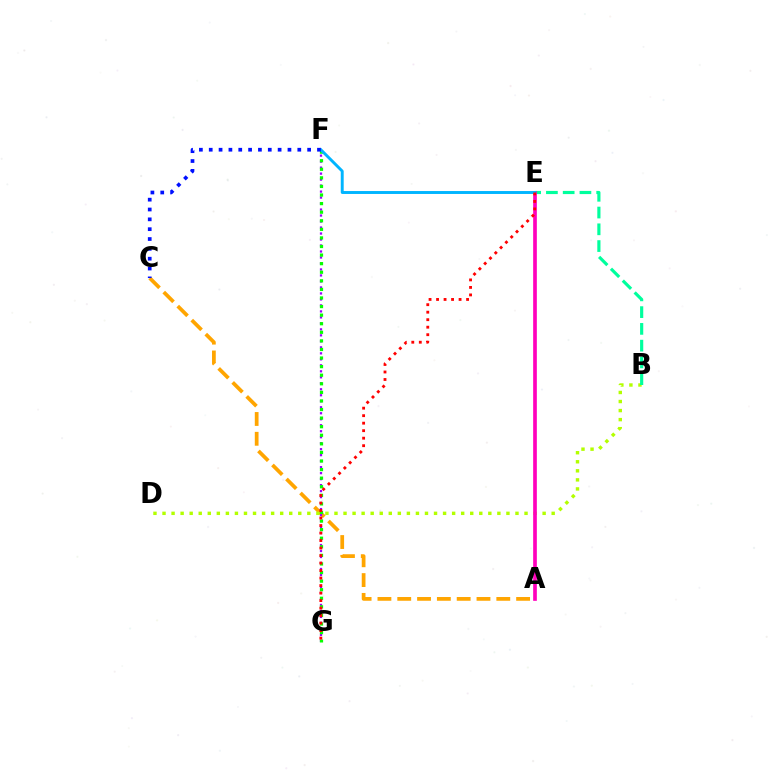{('A', 'C'): [{'color': '#ffa500', 'line_style': 'dashed', 'thickness': 2.69}], ('F', 'G'): [{'color': '#9b00ff', 'line_style': 'dotted', 'thickness': 1.63}, {'color': '#08ff00', 'line_style': 'dotted', 'thickness': 2.33}], ('B', 'D'): [{'color': '#b3ff00', 'line_style': 'dotted', 'thickness': 2.46}], ('B', 'E'): [{'color': '#00ff9d', 'line_style': 'dashed', 'thickness': 2.28}], ('A', 'E'): [{'color': '#ff00bd', 'line_style': 'solid', 'thickness': 2.64}], ('E', 'F'): [{'color': '#00b5ff', 'line_style': 'solid', 'thickness': 2.1}], ('C', 'F'): [{'color': '#0010ff', 'line_style': 'dotted', 'thickness': 2.67}], ('E', 'G'): [{'color': '#ff0000', 'line_style': 'dotted', 'thickness': 2.04}]}